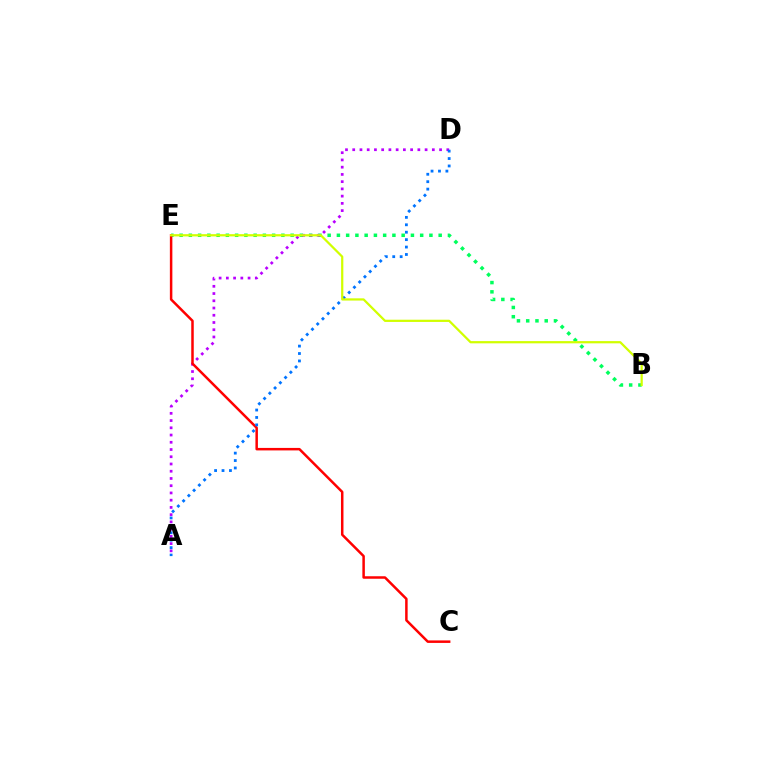{('B', 'E'): [{'color': '#00ff5c', 'line_style': 'dotted', 'thickness': 2.51}, {'color': '#d1ff00', 'line_style': 'solid', 'thickness': 1.61}], ('A', 'D'): [{'color': '#b900ff', 'line_style': 'dotted', 'thickness': 1.97}, {'color': '#0074ff', 'line_style': 'dotted', 'thickness': 2.02}], ('C', 'E'): [{'color': '#ff0000', 'line_style': 'solid', 'thickness': 1.8}]}